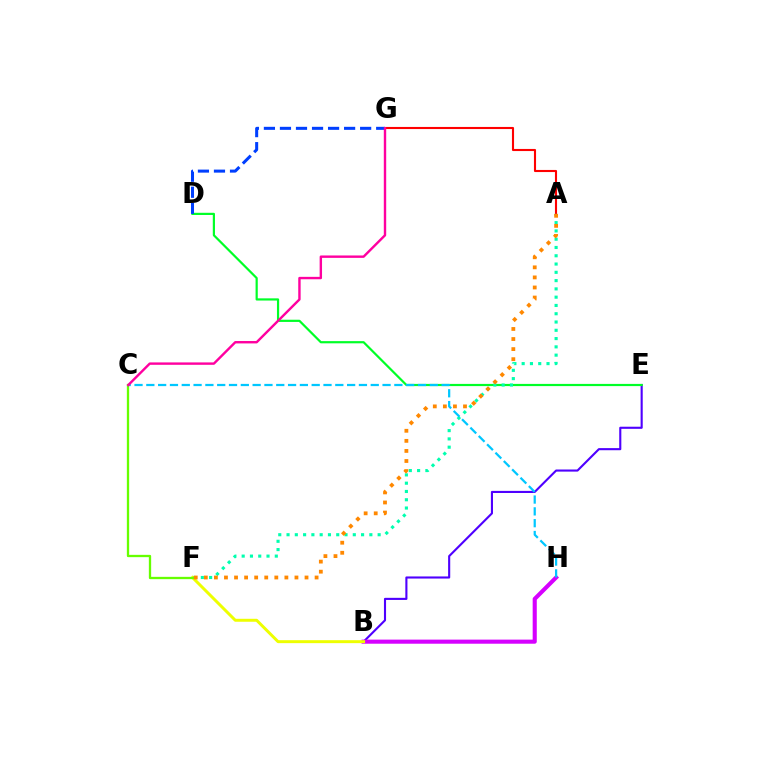{('B', 'E'): [{'color': '#4f00ff', 'line_style': 'solid', 'thickness': 1.52}], ('D', 'E'): [{'color': '#00ff27', 'line_style': 'solid', 'thickness': 1.58}], ('A', 'G'): [{'color': '#ff0000', 'line_style': 'solid', 'thickness': 1.52}], ('B', 'H'): [{'color': '#d600ff', 'line_style': 'solid', 'thickness': 2.95}], ('A', 'F'): [{'color': '#00ffaf', 'line_style': 'dotted', 'thickness': 2.25}, {'color': '#ff8800', 'line_style': 'dotted', 'thickness': 2.74}], ('B', 'F'): [{'color': '#eeff00', 'line_style': 'solid', 'thickness': 2.13}], ('C', 'H'): [{'color': '#00c7ff', 'line_style': 'dashed', 'thickness': 1.6}], ('D', 'G'): [{'color': '#003fff', 'line_style': 'dashed', 'thickness': 2.18}], ('C', 'F'): [{'color': '#66ff00', 'line_style': 'solid', 'thickness': 1.66}], ('C', 'G'): [{'color': '#ff00a0', 'line_style': 'solid', 'thickness': 1.73}]}